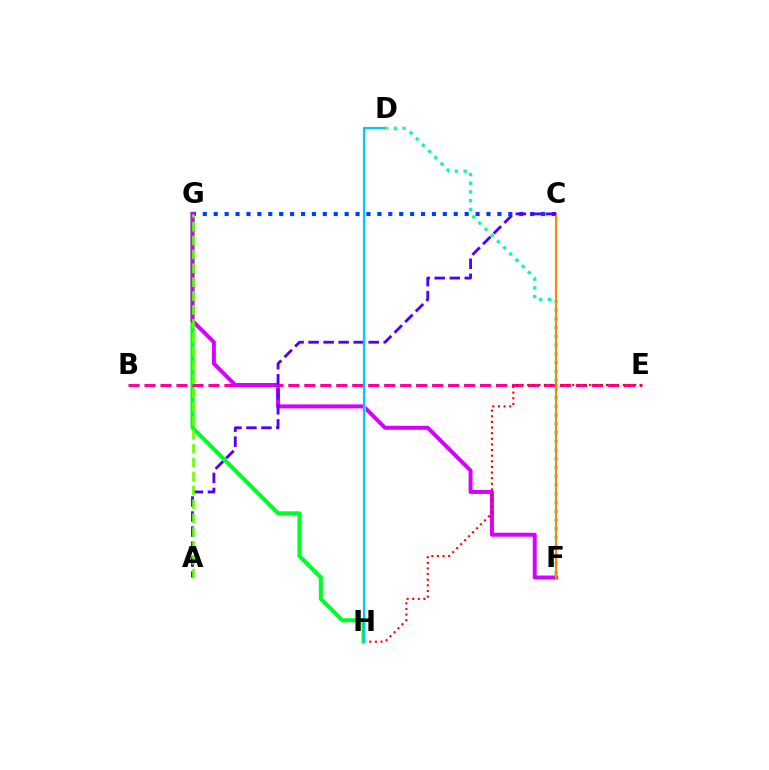{('G', 'H'): [{'color': '#00ff27', 'line_style': 'solid', 'thickness': 2.92}], ('B', 'E'): [{'color': '#ff00a0', 'line_style': 'dashed', 'thickness': 2.17}], ('C', 'G'): [{'color': '#003fff', 'line_style': 'dotted', 'thickness': 2.96}], ('D', 'F'): [{'color': '#00ffaf', 'line_style': 'dotted', 'thickness': 2.38}], ('F', 'G'): [{'color': '#d600ff', 'line_style': 'solid', 'thickness': 2.86}], ('E', 'H'): [{'color': '#ff0000', 'line_style': 'dotted', 'thickness': 1.53}], ('C', 'F'): [{'color': '#ff8800', 'line_style': 'solid', 'thickness': 1.54}], ('A', 'C'): [{'color': '#4f00ff', 'line_style': 'dashed', 'thickness': 2.04}], ('A', 'G'): [{'color': '#66ff00', 'line_style': 'dashed', 'thickness': 1.89}], ('D', 'H'): [{'color': '#eeff00', 'line_style': 'solid', 'thickness': 1.9}, {'color': '#00c7ff', 'line_style': 'solid', 'thickness': 1.57}]}